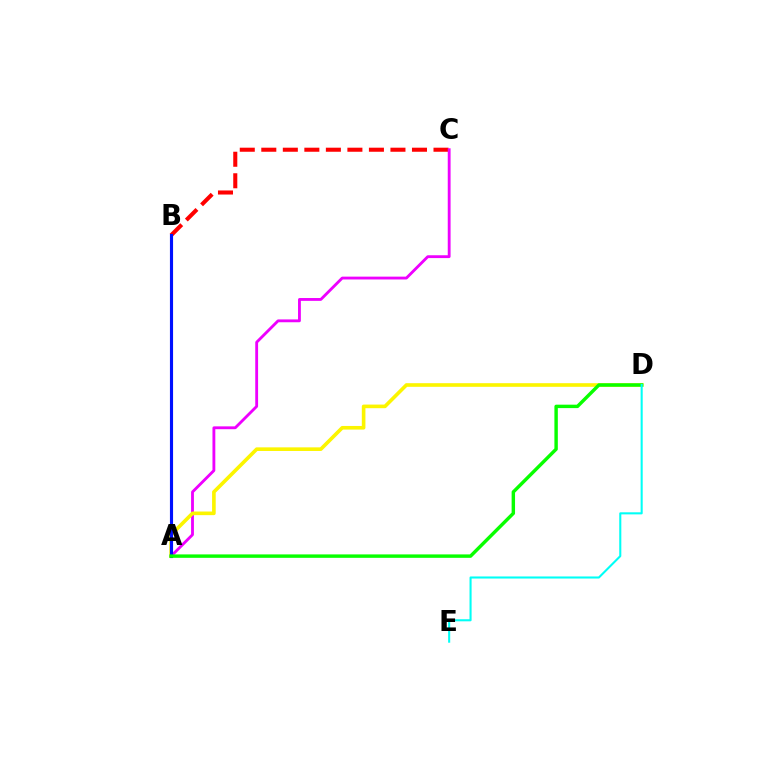{('B', 'C'): [{'color': '#ff0000', 'line_style': 'dashed', 'thickness': 2.92}], ('A', 'C'): [{'color': '#ee00ff', 'line_style': 'solid', 'thickness': 2.04}], ('A', 'D'): [{'color': '#fcf500', 'line_style': 'solid', 'thickness': 2.61}, {'color': '#08ff00', 'line_style': 'solid', 'thickness': 2.47}], ('A', 'B'): [{'color': '#0010ff', 'line_style': 'solid', 'thickness': 2.26}], ('D', 'E'): [{'color': '#00fff6', 'line_style': 'solid', 'thickness': 1.5}]}